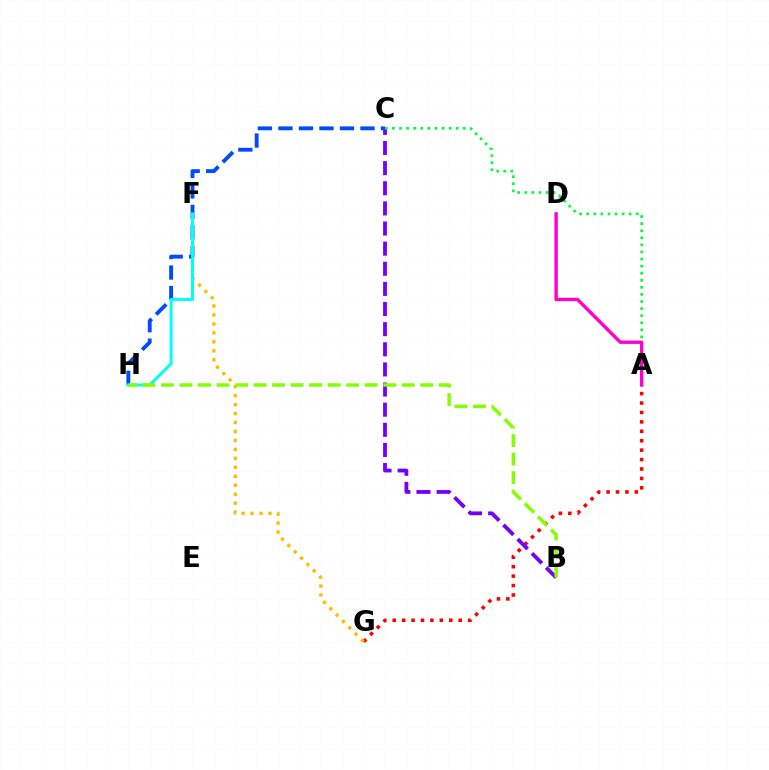{('A', 'G'): [{'color': '#ff0000', 'line_style': 'dotted', 'thickness': 2.56}], ('B', 'C'): [{'color': '#7200ff', 'line_style': 'dashed', 'thickness': 2.73}], ('F', 'G'): [{'color': '#ffbd00', 'line_style': 'dotted', 'thickness': 2.43}], ('A', 'C'): [{'color': '#00ff39', 'line_style': 'dotted', 'thickness': 1.92}], ('A', 'D'): [{'color': '#ff00cf', 'line_style': 'solid', 'thickness': 2.43}], ('C', 'H'): [{'color': '#004bff', 'line_style': 'dashed', 'thickness': 2.79}], ('F', 'H'): [{'color': '#00fff6', 'line_style': 'solid', 'thickness': 2.17}], ('B', 'H'): [{'color': '#84ff00', 'line_style': 'dashed', 'thickness': 2.52}]}